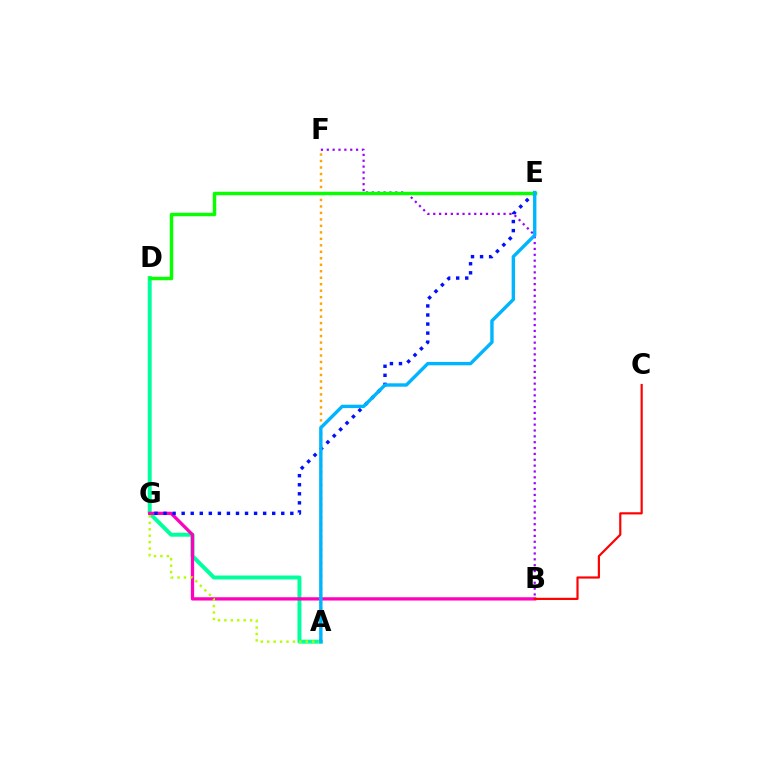{('A', 'D'): [{'color': '#00ff9d', 'line_style': 'solid', 'thickness': 2.84}], ('A', 'F'): [{'color': '#ffa500', 'line_style': 'dotted', 'thickness': 1.76}], ('B', 'G'): [{'color': '#ff00bd', 'line_style': 'solid', 'thickness': 2.35}], ('B', 'C'): [{'color': '#ff0000', 'line_style': 'solid', 'thickness': 1.56}], ('E', 'G'): [{'color': '#0010ff', 'line_style': 'dotted', 'thickness': 2.46}], ('B', 'F'): [{'color': '#9b00ff', 'line_style': 'dotted', 'thickness': 1.59}], ('D', 'E'): [{'color': '#08ff00', 'line_style': 'solid', 'thickness': 2.48}], ('A', 'G'): [{'color': '#b3ff00', 'line_style': 'dotted', 'thickness': 1.75}], ('A', 'E'): [{'color': '#00b5ff', 'line_style': 'solid', 'thickness': 2.43}]}